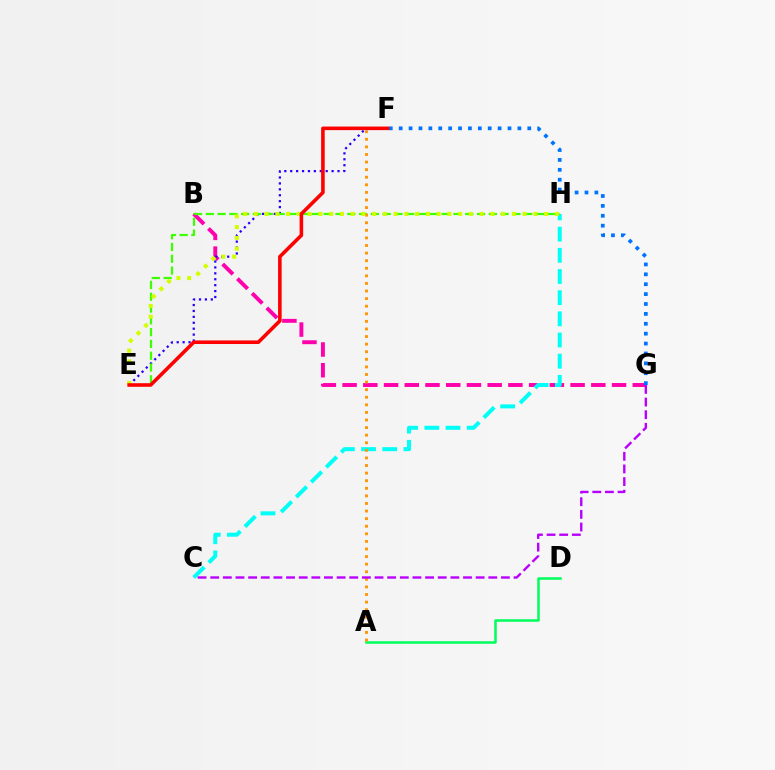{('A', 'D'): [{'color': '#00ff5c', 'line_style': 'solid', 'thickness': 1.82}], ('B', 'G'): [{'color': '#ff00ac', 'line_style': 'dashed', 'thickness': 2.82}], ('E', 'F'): [{'color': '#2500ff', 'line_style': 'dotted', 'thickness': 1.61}, {'color': '#ff0000', 'line_style': 'solid', 'thickness': 2.58}], ('C', 'H'): [{'color': '#00fff6', 'line_style': 'dashed', 'thickness': 2.88}], ('E', 'H'): [{'color': '#3dff00', 'line_style': 'dashed', 'thickness': 1.6}, {'color': '#d1ff00', 'line_style': 'dotted', 'thickness': 2.92}], ('F', 'G'): [{'color': '#0074ff', 'line_style': 'dotted', 'thickness': 2.69}], ('A', 'F'): [{'color': '#ff9400', 'line_style': 'dotted', 'thickness': 2.06}], ('C', 'G'): [{'color': '#b900ff', 'line_style': 'dashed', 'thickness': 1.72}]}